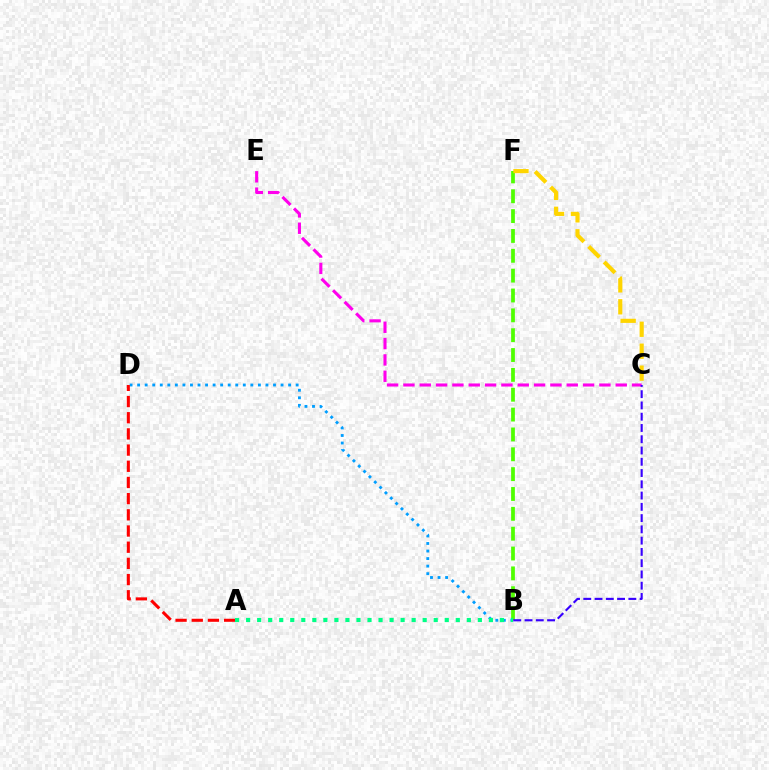{('B', 'D'): [{'color': '#009eff', 'line_style': 'dotted', 'thickness': 2.05}], ('C', 'E'): [{'color': '#ff00ed', 'line_style': 'dashed', 'thickness': 2.22}], ('B', 'F'): [{'color': '#4fff00', 'line_style': 'dashed', 'thickness': 2.7}], ('A', 'D'): [{'color': '#ff0000', 'line_style': 'dashed', 'thickness': 2.2}], ('C', 'F'): [{'color': '#ffd500', 'line_style': 'dashed', 'thickness': 2.98}], ('A', 'B'): [{'color': '#00ff86', 'line_style': 'dotted', 'thickness': 3.0}], ('B', 'C'): [{'color': '#3700ff', 'line_style': 'dashed', 'thickness': 1.53}]}